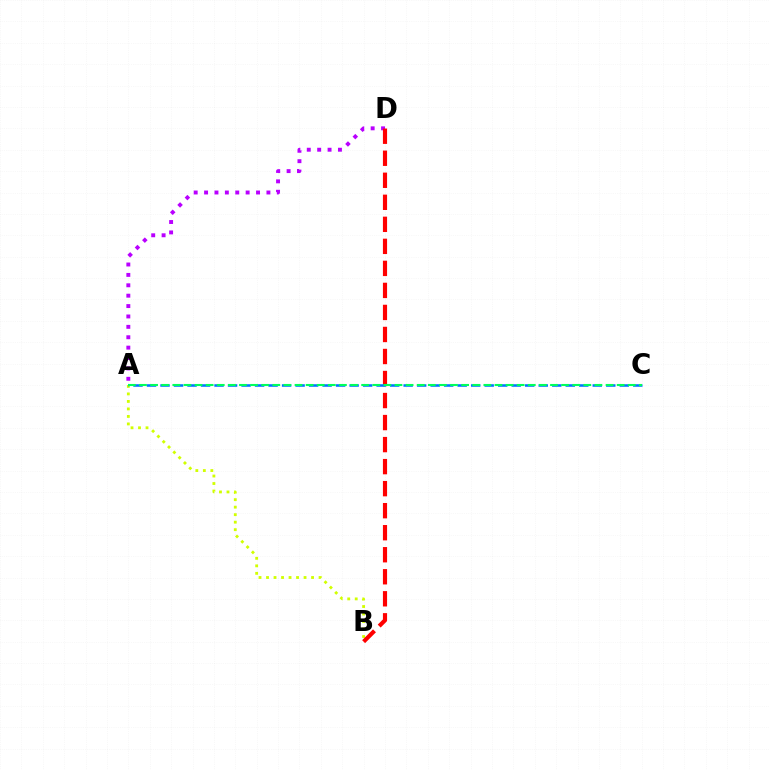{('A', 'B'): [{'color': '#d1ff00', 'line_style': 'dotted', 'thickness': 2.04}], ('A', 'D'): [{'color': '#b900ff', 'line_style': 'dotted', 'thickness': 2.82}], ('B', 'D'): [{'color': '#ff0000', 'line_style': 'dashed', 'thickness': 2.99}], ('A', 'C'): [{'color': '#0074ff', 'line_style': 'dashed', 'thickness': 1.83}, {'color': '#00ff5c', 'line_style': 'dashed', 'thickness': 1.51}]}